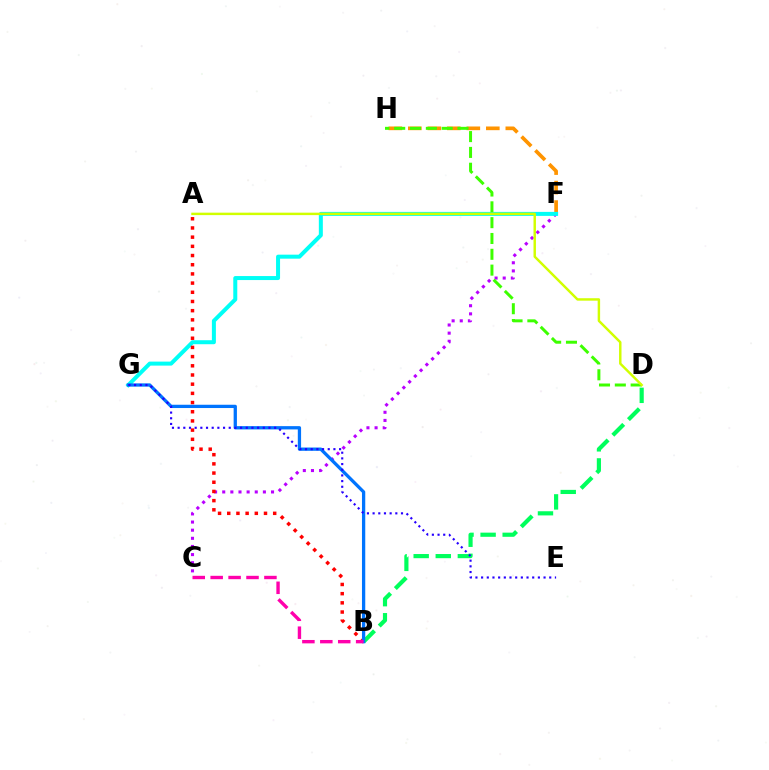{('F', 'H'): [{'color': '#ff9400', 'line_style': 'dashed', 'thickness': 2.65}], ('C', 'F'): [{'color': '#b900ff', 'line_style': 'dotted', 'thickness': 2.21}], ('F', 'G'): [{'color': '#00fff6', 'line_style': 'solid', 'thickness': 2.88}], ('D', 'H'): [{'color': '#3dff00', 'line_style': 'dashed', 'thickness': 2.15}], ('A', 'B'): [{'color': '#ff0000', 'line_style': 'dotted', 'thickness': 2.5}], ('A', 'D'): [{'color': '#d1ff00', 'line_style': 'solid', 'thickness': 1.76}], ('B', 'D'): [{'color': '#00ff5c', 'line_style': 'dashed', 'thickness': 3.0}], ('B', 'G'): [{'color': '#0074ff', 'line_style': 'solid', 'thickness': 2.36}], ('E', 'G'): [{'color': '#2500ff', 'line_style': 'dotted', 'thickness': 1.54}], ('B', 'C'): [{'color': '#ff00ac', 'line_style': 'dashed', 'thickness': 2.43}]}